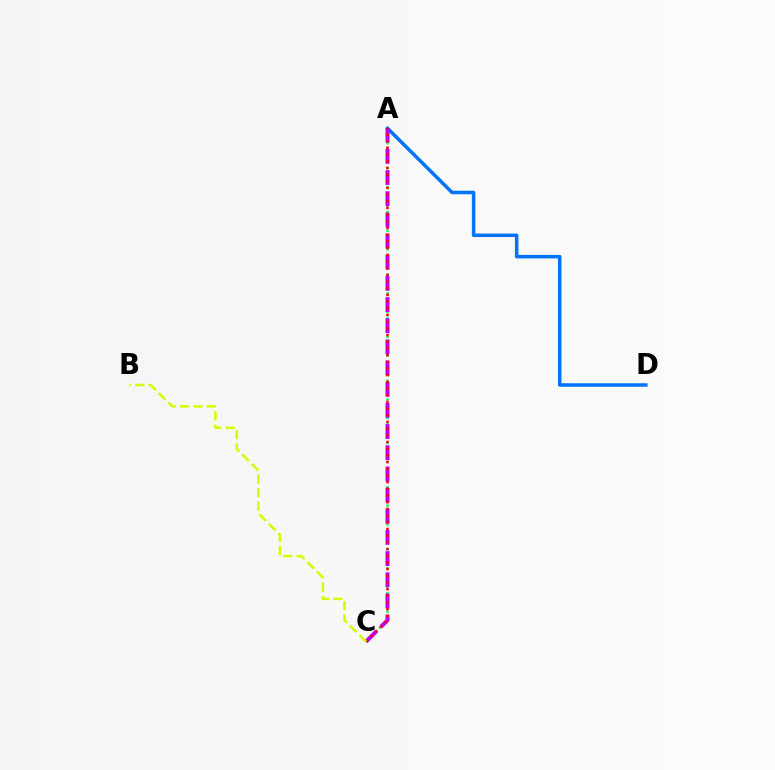{('A', 'C'): [{'color': '#00ff5c', 'line_style': 'dotted', 'thickness': 1.7}, {'color': '#b900ff', 'line_style': 'dashed', 'thickness': 2.88}, {'color': '#ff0000', 'line_style': 'dotted', 'thickness': 1.82}], ('A', 'D'): [{'color': '#0074ff', 'line_style': 'solid', 'thickness': 2.53}], ('B', 'C'): [{'color': '#d1ff00', 'line_style': 'dashed', 'thickness': 1.82}]}